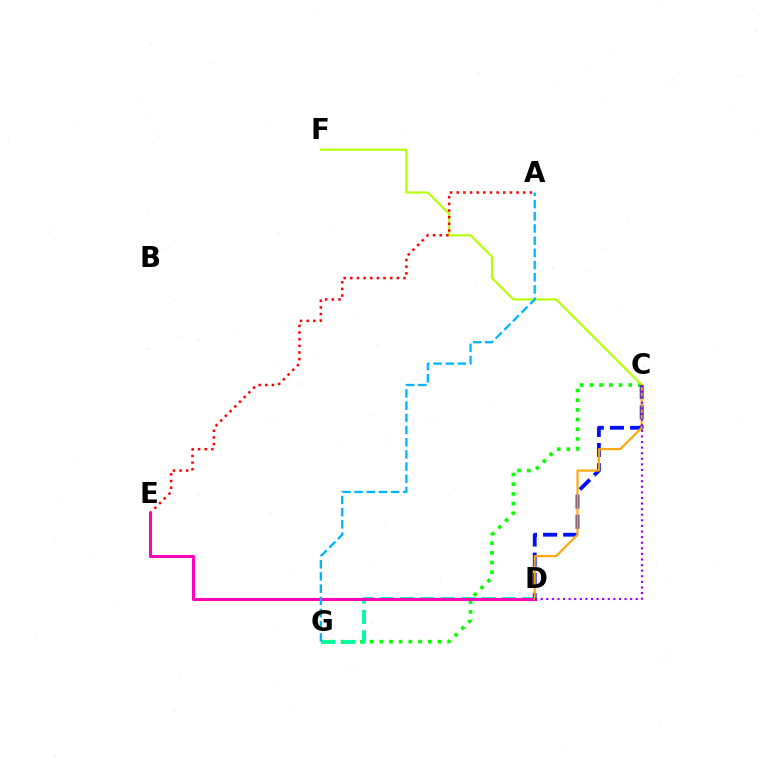{('C', 'G'): [{'color': '#08ff00', 'line_style': 'dotted', 'thickness': 2.63}], ('C', 'F'): [{'color': '#b3ff00', 'line_style': 'solid', 'thickness': 1.51}], ('A', 'E'): [{'color': '#ff0000', 'line_style': 'dotted', 'thickness': 1.81}], ('D', 'G'): [{'color': '#00ff9d', 'line_style': 'dashed', 'thickness': 2.76}], ('C', 'D'): [{'color': '#0010ff', 'line_style': 'dashed', 'thickness': 2.74}, {'color': '#ffa500', 'line_style': 'solid', 'thickness': 1.51}, {'color': '#9b00ff', 'line_style': 'dotted', 'thickness': 1.52}], ('D', 'E'): [{'color': '#ff00bd', 'line_style': 'solid', 'thickness': 2.19}], ('A', 'G'): [{'color': '#00b5ff', 'line_style': 'dashed', 'thickness': 1.66}]}